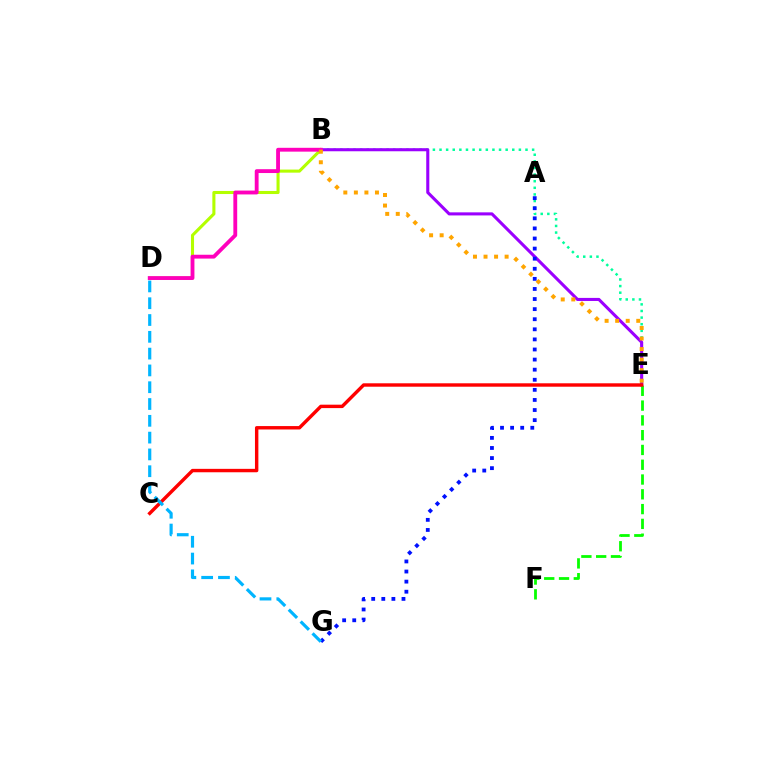{('B', 'E'): [{'color': '#00ff9d', 'line_style': 'dotted', 'thickness': 1.8}, {'color': '#9b00ff', 'line_style': 'solid', 'thickness': 2.21}, {'color': '#ffa500', 'line_style': 'dotted', 'thickness': 2.87}], ('B', 'D'): [{'color': '#b3ff00', 'line_style': 'solid', 'thickness': 2.21}, {'color': '#ff00bd', 'line_style': 'solid', 'thickness': 2.76}], ('E', 'F'): [{'color': '#08ff00', 'line_style': 'dashed', 'thickness': 2.01}], ('A', 'G'): [{'color': '#0010ff', 'line_style': 'dotted', 'thickness': 2.74}], ('C', 'E'): [{'color': '#ff0000', 'line_style': 'solid', 'thickness': 2.46}], ('D', 'G'): [{'color': '#00b5ff', 'line_style': 'dashed', 'thickness': 2.28}]}